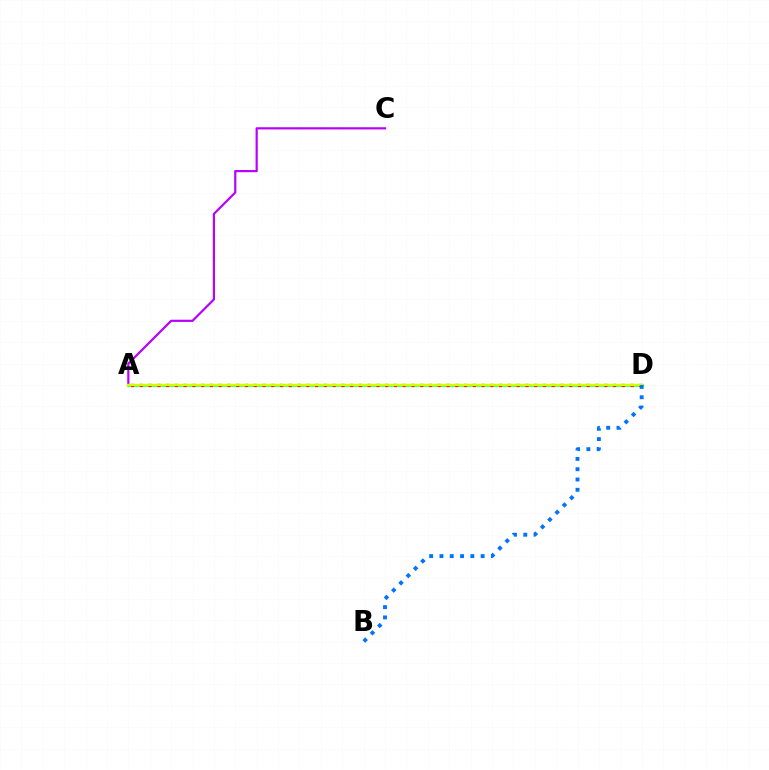{('A', 'C'): [{'color': '#b900ff', 'line_style': 'solid', 'thickness': 1.58}], ('A', 'D'): [{'color': '#00ff5c', 'line_style': 'solid', 'thickness': 1.88}, {'color': '#ff0000', 'line_style': 'dotted', 'thickness': 2.38}, {'color': '#d1ff00', 'line_style': 'solid', 'thickness': 1.71}], ('B', 'D'): [{'color': '#0074ff', 'line_style': 'dotted', 'thickness': 2.8}]}